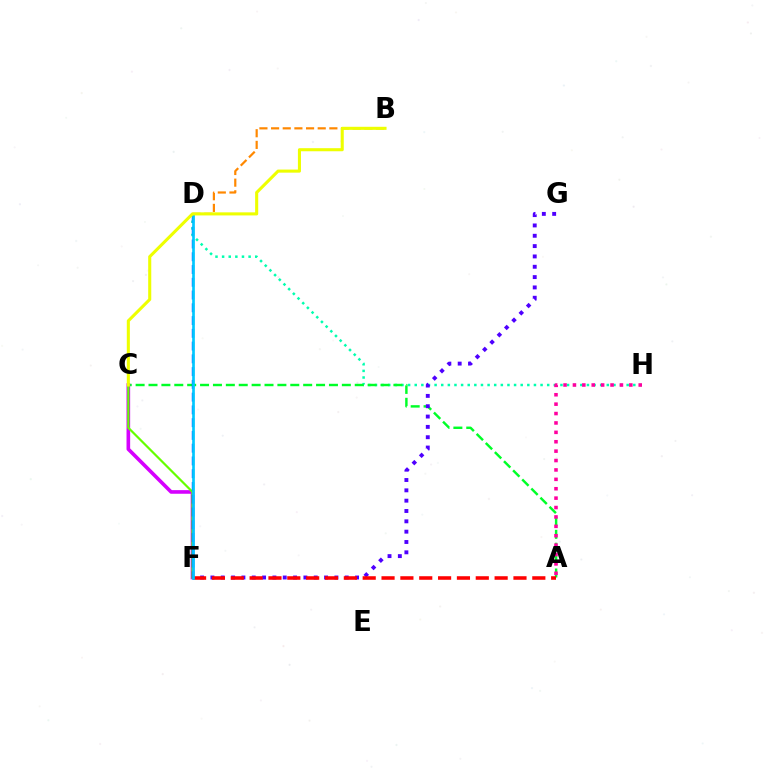{('D', 'H'): [{'color': '#00ffaf', 'line_style': 'dotted', 'thickness': 1.8}], ('A', 'C'): [{'color': '#00ff27', 'line_style': 'dashed', 'thickness': 1.75}], ('C', 'F'): [{'color': '#d600ff', 'line_style': 'solid', 'thickness': 2.61}, {'color': '#66ff00', 'line_style': 'solid', 'thickness': 1.58}], ('B', 'D'): [{'color': '#ff8800', 'line_style': 'dashed', 'thickness': 1.58}], ('A', 'H'): [{'color': '#ff00a0', 'line_style': 'dotted', 'thickness': 2.55}], ('F', 'G'): [{'color': '#4f00ff', 'line_style': 'dotted', 'thickness': 2.81}], ('A', 'F'): [{'color': '#ff0000', 'line_style': 'dashed', 'thickness': 2.56}], ('D', 'F'): [{'color': '#003fff', 'line_style': 'dashed', 'thickness': 1.73}, {'color': '#00c7ff', 'line_style': 'solid', 'thickness': 1.93}], ('B', 'C'): [{'color': '#eeff00', 'line_style': 'solid', 'thickness': 2.22}]}